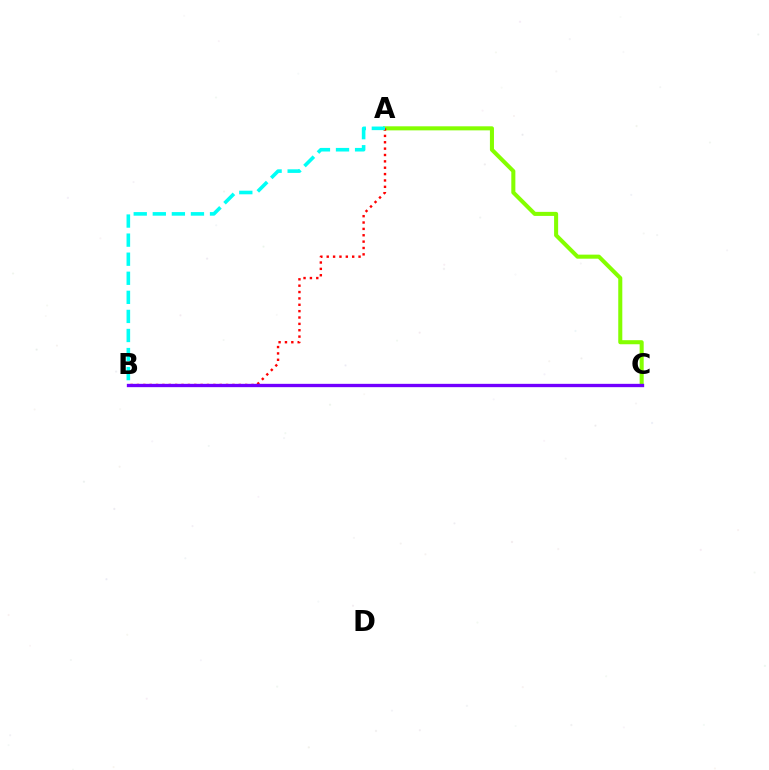{('A', 'C'): [{'color': '#84ff00', 'line_style': 'solid', 'thickness': 2.92}], ('A', 'B'): [{'color': '#ff0000', 'line_style': 'dotted', 'thickness': 1.73}, {'color': '#00fff6', 'line_style': 'dashed', 'thickness': 2.59}], ('B', 'C'): [{'color': '#7200ff', 'line_style': 'solid', 'thickness': 2.4}]}